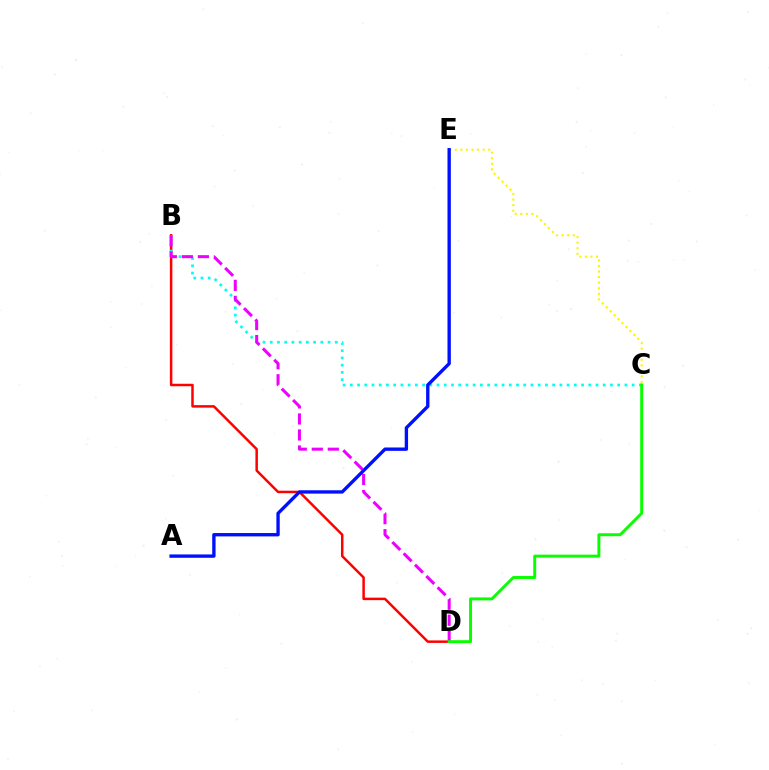{('B', 'D'): [{'color': '#ff0000', 'line_style': 'solid', 'thickness': 1.8}, {'color': '#ee00ff', 'line_style': 'dashed', 'thickness': 2.18}], ('B', 'C'): [{'color': '#00fff6', 'line_style': 'dotted', 'thickness': 1.96}], ('C', 'E'): [{'color': '#fcf500', 'line_style': 'dotted', 'thickness': 1.52}], ('C', 'D'): [{'color': '#08ff00', 'line_style': 'solid', 'thickness': 2.12}], ('A', 'E'): [{'color': '#0010ff', 'line_style': 'solid', 'thickness': 2.41}]}